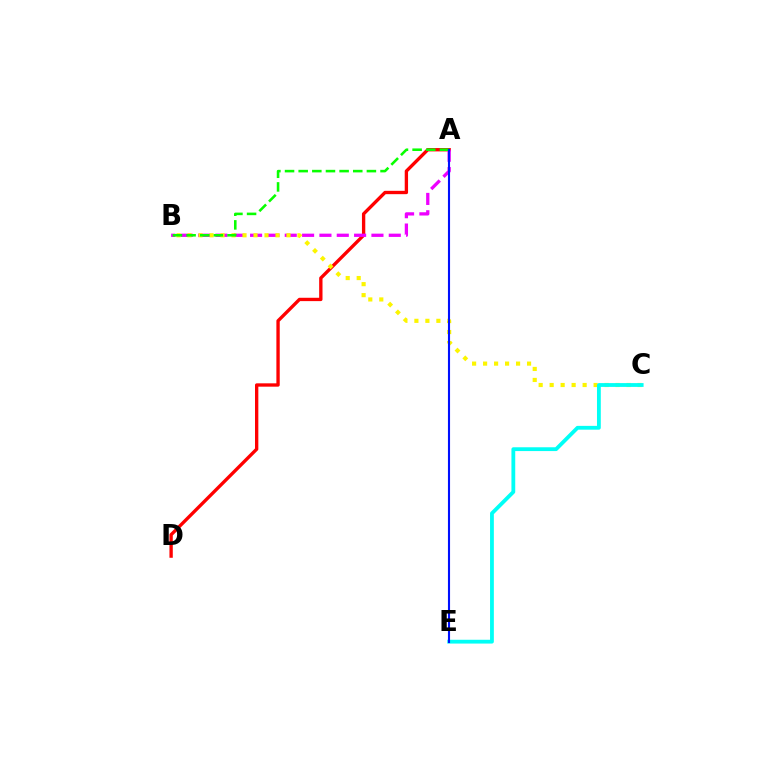{('A', 'D'): [{'color': '#ff0000', 'line_style': 'solid', 'thickness': 2.41}], ('A', 'B'): [{'color': '#ee00ff', 'line_style': 'dashed', 'thickness': 2.36}, {'color': '#08ff00', 'line_style': 'dashed', 'thickness': 1.85}], ('B', 'C'): [{'color': '#fcf500', 'line_style': 'dotted', 'thickness': 2.99}], ('C', 'E'): [{'color': '#00fff6', 'line_style': 'solid', 'thickness': 2.74}], ('A', 'E'): [{'color': '#0010ff', 'line_style': 'solid', 'thickness': 1.52}]}